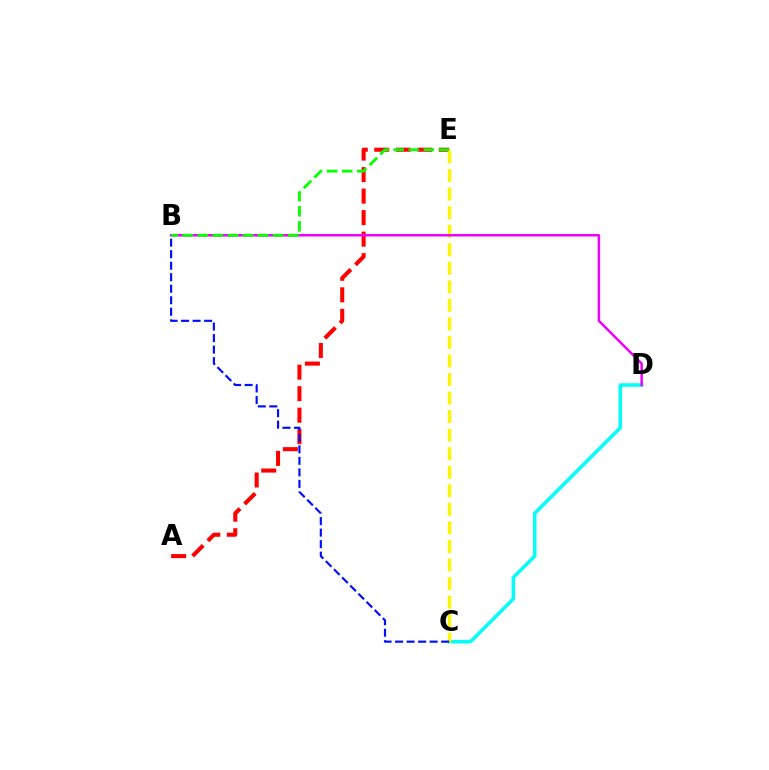{('A', 'E'): [{'color': '#ff0000', 'line_style': 'dashed', 'thickness': 2.92}], ('C', 'D'): [{'color': '#00fff6', 'line_style': 'solid', 'thickness': 2.52}], ('C', 'E'): [{'color': '#fcf500', 'line_style': 'dashed', 'thickness': 2.52}], ('B', 'C'): [{'color': '#0010ff', 'line_style': 'dashed', 'thickness': 1.56}], ('B', 'D'): [{'color': '#ee00ff', 'line_style': 'solid', 'thickness': 1.79}], ('B', 'E'): [{'color': '#08ff00', 'line_style': 'dashed', 'thickness': 2.05}]}